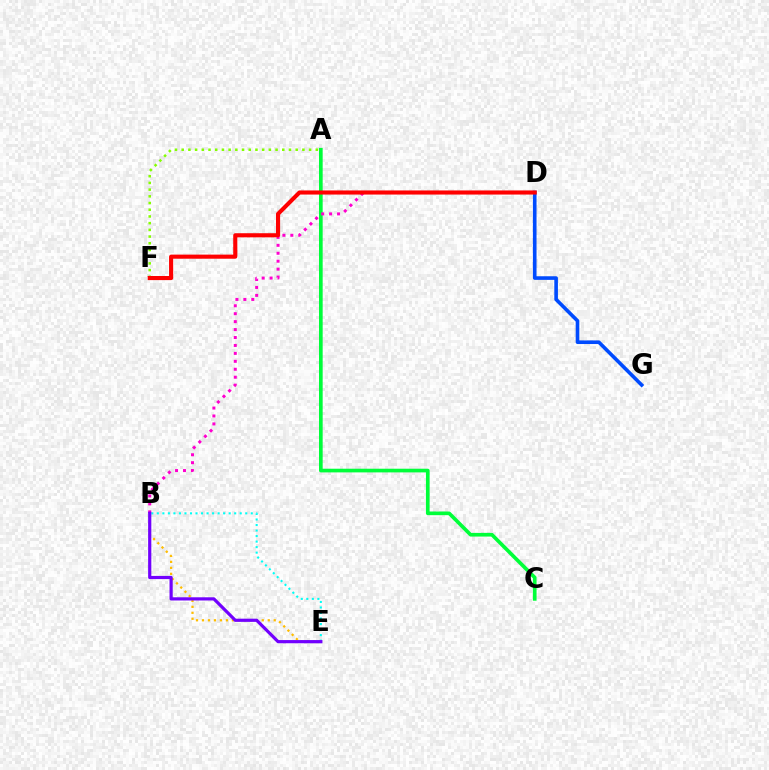{('B', 'E'): [{'color': '#ffbd00', 'line_style': 'dotted', 'thickness': 1.62}, {'color': '#00fff6', 'line_style': 'dotted', 'thickness': 1.5}, {'color': '#7200ff', 'line_style': 'solid', 'thickness': 2.3}], ('A', 'F'): [{'color': '#84ff00', 'line_style': 'dotted', 'thickness': 1.82}], ('D', 'G'): [{'color': '#004bff', 'line_style': 'solid', 'thickness': 2.6}], ('A', 'C'): [{'color': '#00ff39', 'line_style': 'solid', 'thickness': 2.64}], ('B', 'D'): [{'color': '#ff00cf', 'line_style': 'dotted', 'thickness': 2.16}], ('D', 'F'): [{'color': '#ff0000', 'line_style': 'solid', 'thickness': 2.96}]}